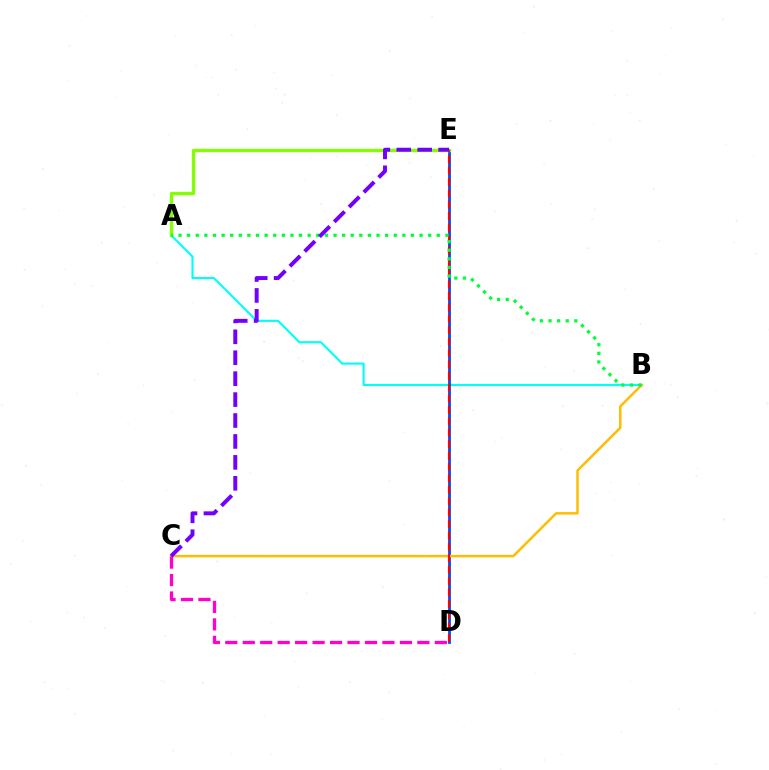{('A', 'B'): [{'color': '#00fff6', 'line_style': 'solid', 'thickness': 1.53}, {'color': '#00ff39', 'line_style': 'dotted', 'thickness': 2.34}], ('D', 'E'): [{'color': '#004bff', 'line_style': 'solid', 'thickness': 2.01}, {'color': '#ff0000', 'line_style': 'dashed', 'thickness': 1.55}], ('A', 'E'): [{'color': '#84ff00', 'line_style': 'solid', 'thickness': 2.38}], ('B', 'C'): [{'color': '#ffbd00', 'line_style': 'solid', 'thickness': 1.79}], ('C', 'D'): [{'color': '#ff00cf', 'line_style': 'dashed', 'thickness': 2.37}], ('C', 'E'): [{'color': '#7200ff', 'line_style': 'dashed', 'thickness': 2.84}]}